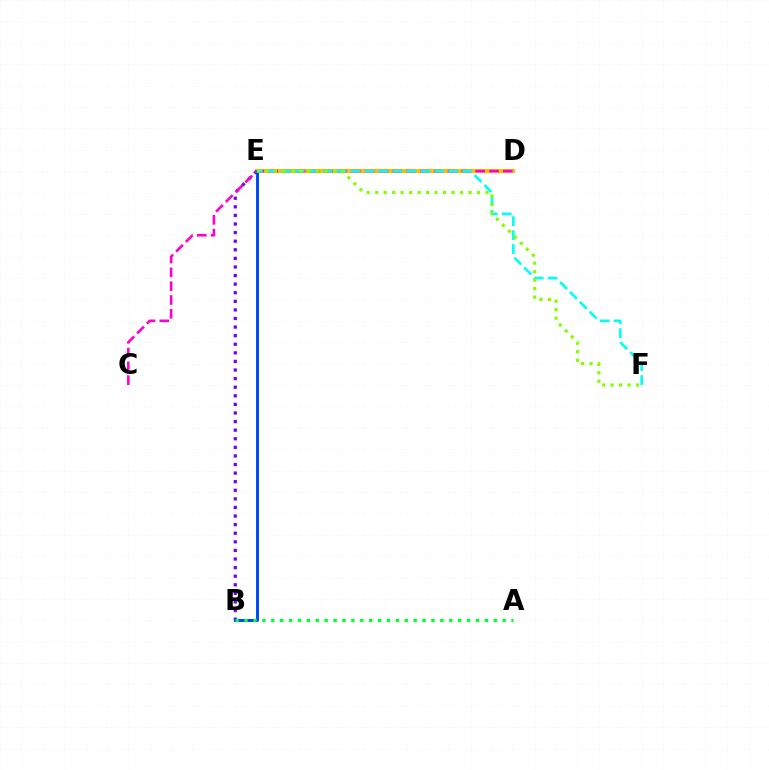{('D', 'E'): [{'color': '#ff0000', 'line_style': 'dashed', 'thickness': 2.56}, {'color': '#ffbd00', 'line_style': 'solid', 'thickness': 2.96}], ('B', 'E'): [{'color': '#7200ff', 'line_style': 'dotted', 'thickness': 2.33}, {'color': '#004bff', 'line_style': 'solid', 'thickness': 2.16}], ('C', 'D'): [{'color': '#ff00cf', 'line_style': 'dashed', 'thickness': 1.88}], ('E', 'F'): [{'color': '#00fff6', 'line_style': 'dashed', 'thickness': 1.9}, {'color': '#84ff00', 'line_style': 'dotted', 'thickness': 2.31}], ('A', 'B'): [{'color': '#00ff39', 'line_style': 'dotted', 'thickness': 2.42}]}